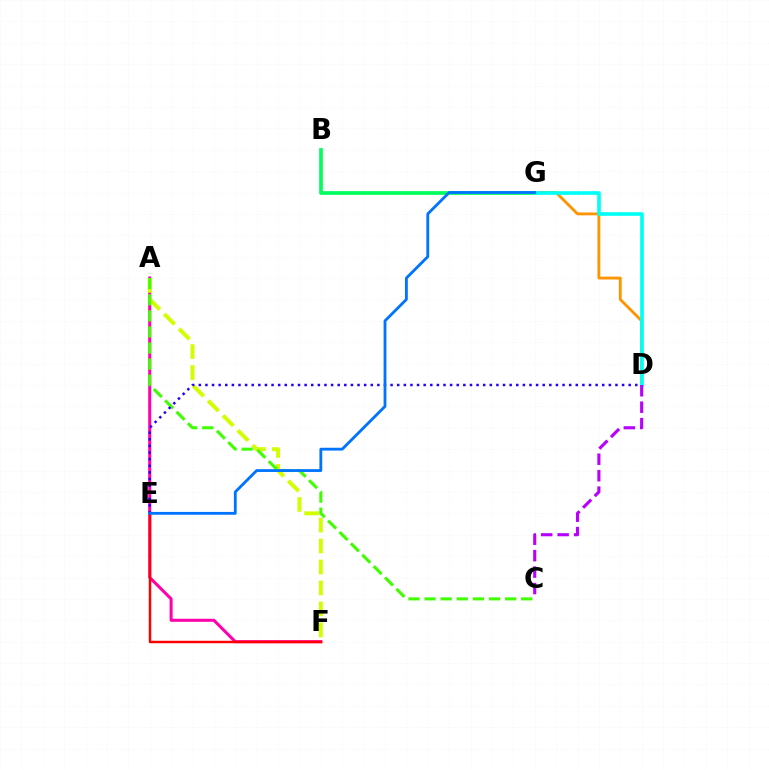{('A', 'F'): [{'color': '#ff00ac', 'line_style': 'solid', 'thickness': 2.18}, {'color': '#d1ff00', 'line_style': 'dashed', 'thickness': 2.85}], ('B', 'G'): [{'color': '#00ff5c', 'line_style': 'solid', 'thickness': 2.66}], ('A', 'C'): [{'color': '#3dff00', 'line_style': 'dashed', 'thickness': 2.19}], ('D', 'E'): [{'color': '#2500ff', 'line_style': 'dotted', 'thickness': 1.8}], ('E', 'F'): [{'color': '#ff0000', 'line_style': 'solid', 'thickness': 1.77}], ('D', 'G'): [{'color': '#ff9400', 'line_style': 'solid', 'thickness': 2.05}, {'color': '#00fff6', 'line_style': 'solid', 'thickness': 2.63}], ('E', 'G'): [{'color': '#0074ff', 'line_style': 'solid', 'thickness': 2.03}], ('C', 'D'): [{'color': '#b900ff', 'line_style': 'dashed', 'thickness': 2.24}]}